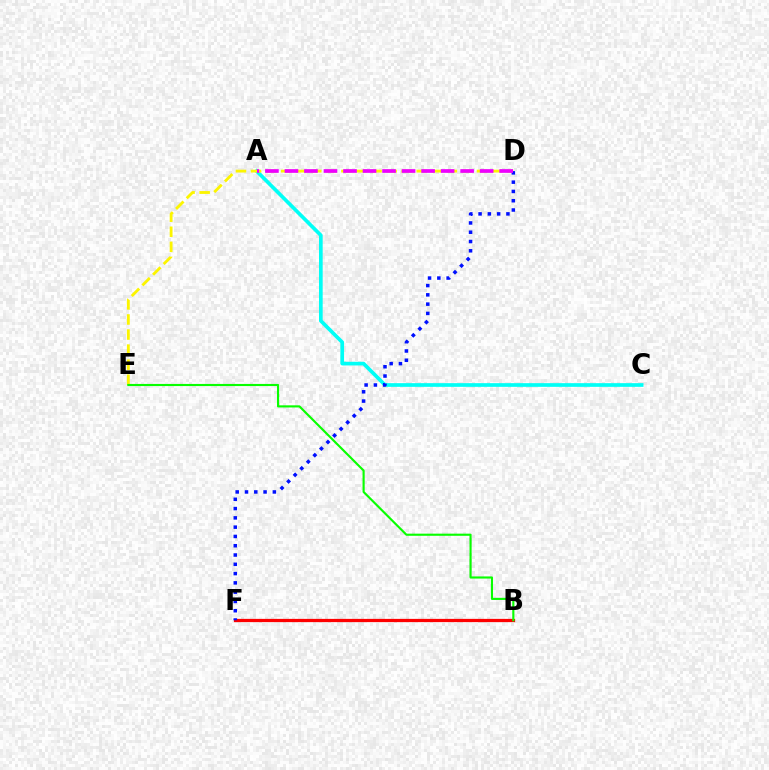{('B', 'F'): [{'color': '#ff0000', 'line_style': 'solid', 'thickness': 2.34}], ('A', 'C'): [{'color': '#00fff6', 'line_style': 'solid', 'thickness': 2.65}], ('D', 'E'): [{'color': '#fcf500', 'line_style': 'dashed', 'thickness': 2.05}], ('D', 'F'): [{'color': '#0010ff', 'line_style': 'dotted', 'thickness': 2.52}], ('A', 'D'): [{'color': '#ee00ff', 'line_style': 'dashed', 'thickness': 2.65}], ('B', 'E'): [{'color': '#08ff00', 'line_style': 'solid', 'thickness': 1.54}]}